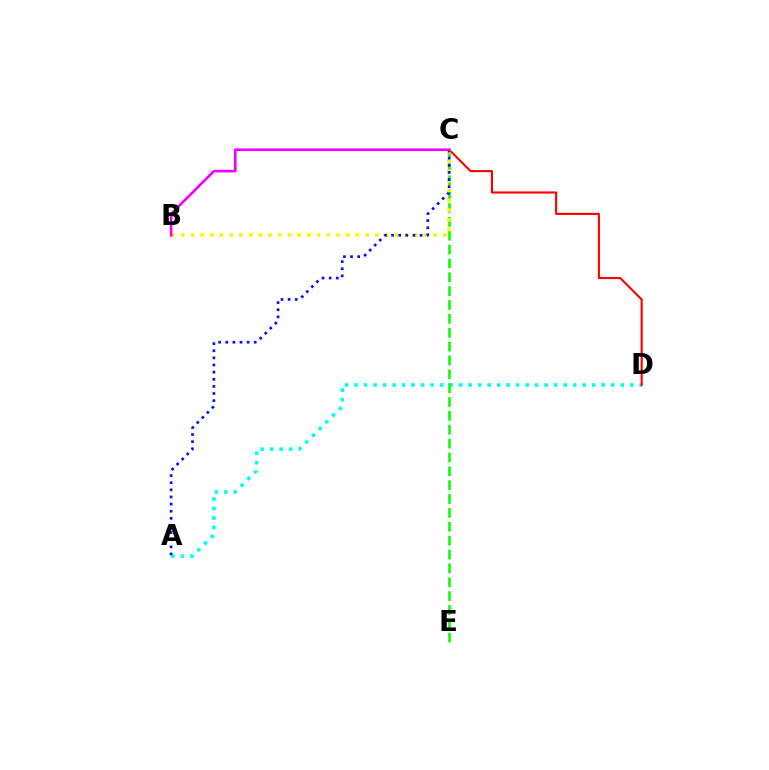{('A', 'D'): [{'color': '#00fff6', 'line_style': 'dotted', 'thickness': 2.58}], ('C', 'D'): [{'color': '#ff0000', 'line_style': 'solid', 'thickness': 1.52}], ('C', 'E'): [{'color': '#08ff00', 'line_style': 'dashed', 'thickness': 1.88}], ('B', 'C'): [{'color': '#fcf500', 'line_style': 'dotted', 'thickness': 2.64}, {'color': '#ee00ff', 'line_style': 'solid', 'thickness': 1.9}], ('A', 'C'): [{'color': '#0010ff', 'line_style': 'dotted', 'thickness': 1.94}]}